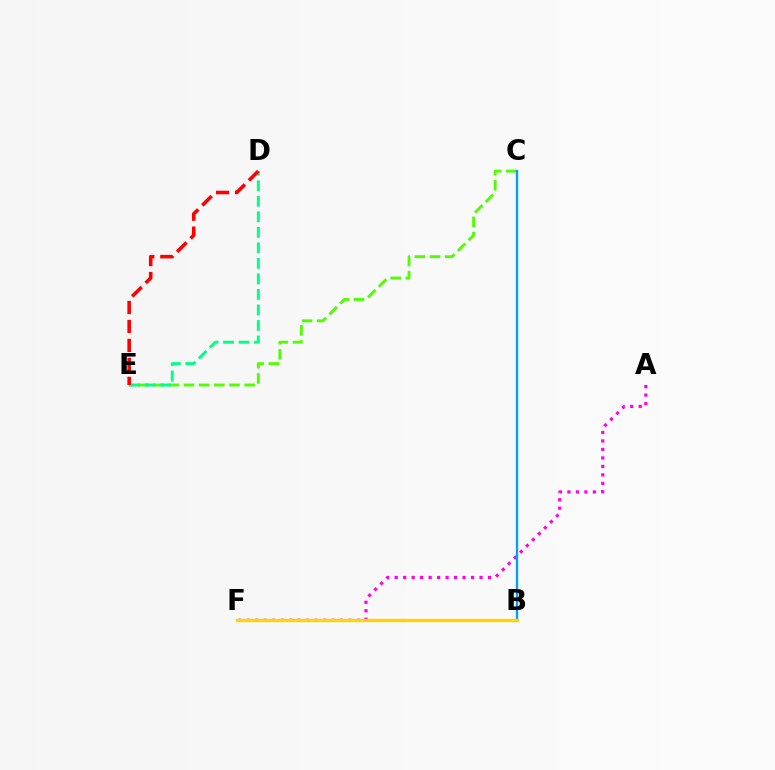{('A', 'F'): [{'color': '#ff00ed', 'line_style': 'dotted', 'thickness': 2.31}], ('B', 'F'): [{'color': '#3700ff', 'line_style': 'solid', 'thickness': 1.89}, {'color': '#ffd500', 'line_style': 'solid', 'thickness': 2.41}], ('C', 'E'): [{'color': '#4fff00', 'line_style': 'dashed', 'thickness': 2.06}], ('D', 'E'): [{'color': '#00ff86', 'line_style': 'dashed', 'thickness': 2.11}, {'color': '#ff0000', 'line_style': 'dashed', 'thickness': 2.58}], ('B', 'C'): [{'color': '#009eff', 'line_style': 'solid', 'thickness': 1.67}]}